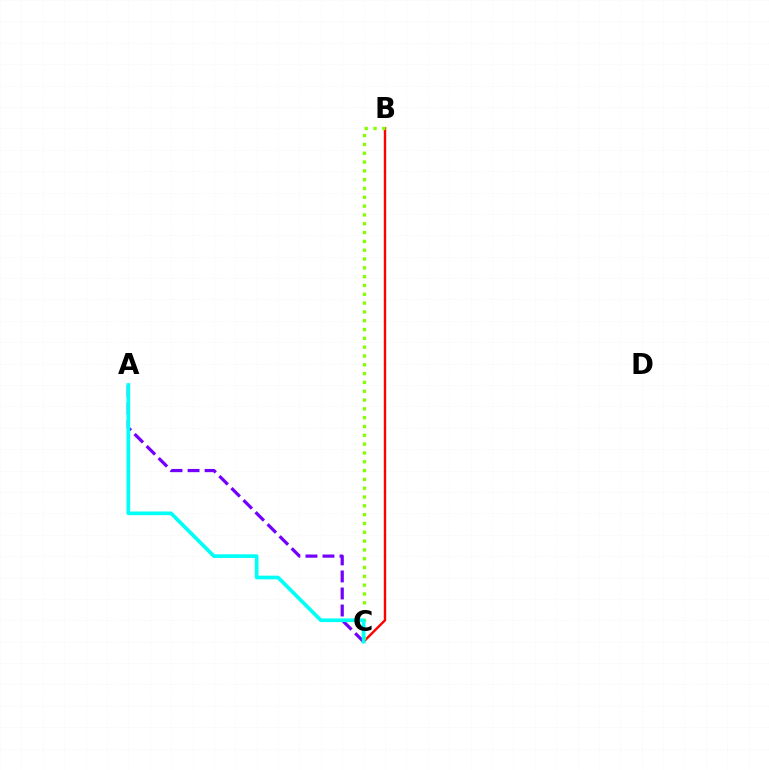{('B', 'C'): [{'color': '#ff0000', 'line_style': 'solid', 'thickness': 1.73}, {'color': '#84ff00', 'line_style': 'dotted', 'thickness': 2.4}], ('A', 'C'): [{'color': '#7200ff', 'line_style': 'dashed', 'thickness': 2.31}, {'color': '#00fff6', 'line_style': 'solid', 'thickness': 2.65}]}